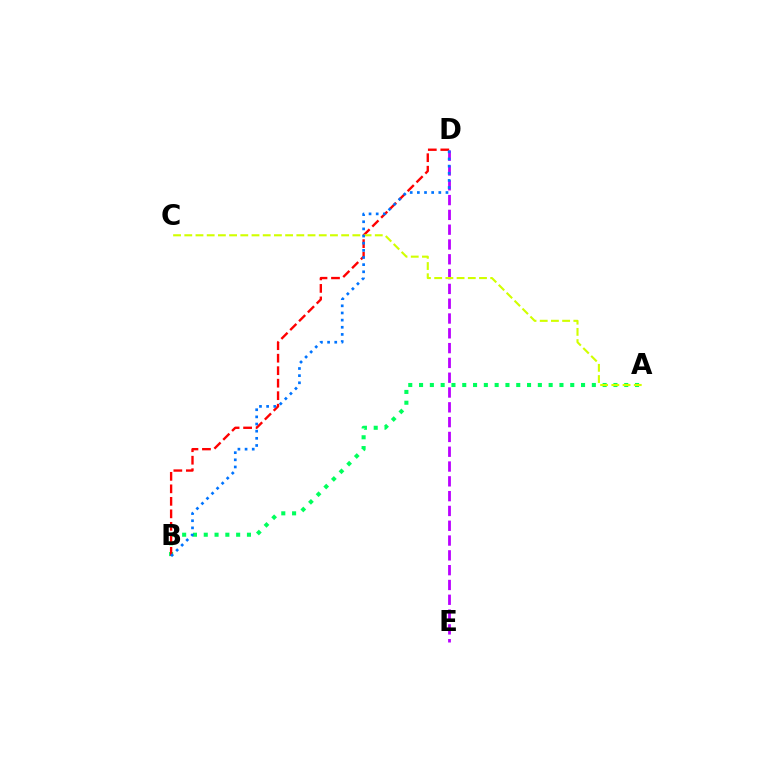{('A', 'B'): [{'color': '#00ff5c', 'line_style': 'dotted', 'thickness': 2.93}], ('B', 'D'): [{'color': '#ff0000', 'line_style': 'dashed', 'thickness': 1.7}, {'color': '#0074ff', 'line_style': 'dotted', 'thickness': 1.94}], ('D', 'E'): [{'color': '#b900ff', 'line_style': 'dashed', 'thickness': 2.01}], ('A', 'C'): [{'color': '#d1ff00', 'line_style': 'dashed', 'thickness': 1.52}]}